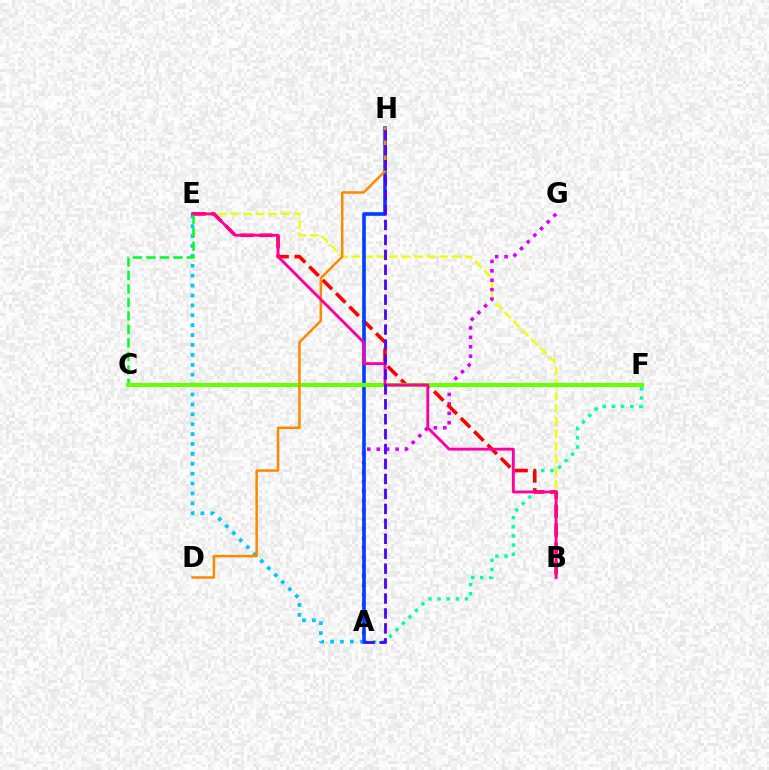{('B', 'E'): [{'color': '#eeff00', 'line_style': 'dashed', 'thickness': 1.71}, {'color': '#ff0000', 'line_style': 'dashed', 'thickness': 2.57}, {'color': '#ff00a0', 'line_style': 'solid', 'thickness': 2.06}], ('A', 'G'): [{'color': '#d600ff', 'line_style': 'dotted', 'thickness': 2.56}], ('A', 'F'): [{'color': '#00ffaf', 'line_style': 'dotted', 'thickness': 2.49}], ('A', 'E'): [{'color': '#00c7ff', 'line_style': 'dotted', 'thickness': 2.69}], ('C', 'E'): [{'color': '#00ff27', 'line_style': 'dashed', 'thickness': 1.83}], ('A', 'H'): [{'color': '#003fff', 'line_style': 'solid', 'thickness': 2.6}, {'color': '#4f00ff', 'line_style': 'dashed', 'thickness': 2.03}], ('C', 'F'): [{'color': '#66ff00', 'line_style': 'solid', 'thickness': 2.97}], ('D', 'H'): [{'color': '#ff8800', 'line_style': 'solid', 'thickness': 1.81}]}